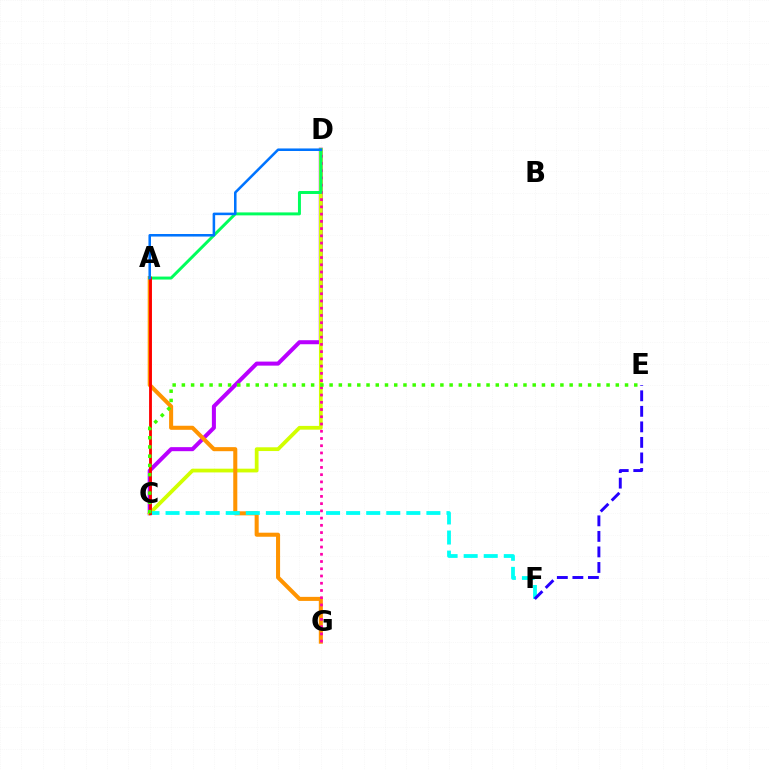{('C', 'D'): [{'color': '#b900ff', 'line_style': 'solid', 'thickness': 2.9}, {'color': '#d1ff00', 'line_style': 'solid', 'thickness': 2.71}], ('A', 'G'): [{'color': '#ff9400', 'line_style': 'solid', 'thickness': 2.92}], ('D', 'G'): [{'color': '#ff00ac', 'line_style': 'dotted', 'thickness': 1.97}], ('A', 'D'): [{'color': '#00ff5c', 'line_style': 'solid', 'thickness': 2.14}, {'color': '#0074ff', 'line_style': 'solid', 'thickness': 1.83}], ('C', 'F'): [{'color': '#00fff6', 'line_style': 'dashed', 'thickness': 2.73}], ('A', 'C'): [{'color': '#ff0000', 'line_style': 'solid', 'thickness': 2.04}], ('C', 'E'): [{'color': '#3dff00', 'line_style': 'dotted', 'thickness': 2.51}], ('E', 'F'): [{'color': '#2500ff', 'line_style': 'dashed', 'thickness': 2.11}]}